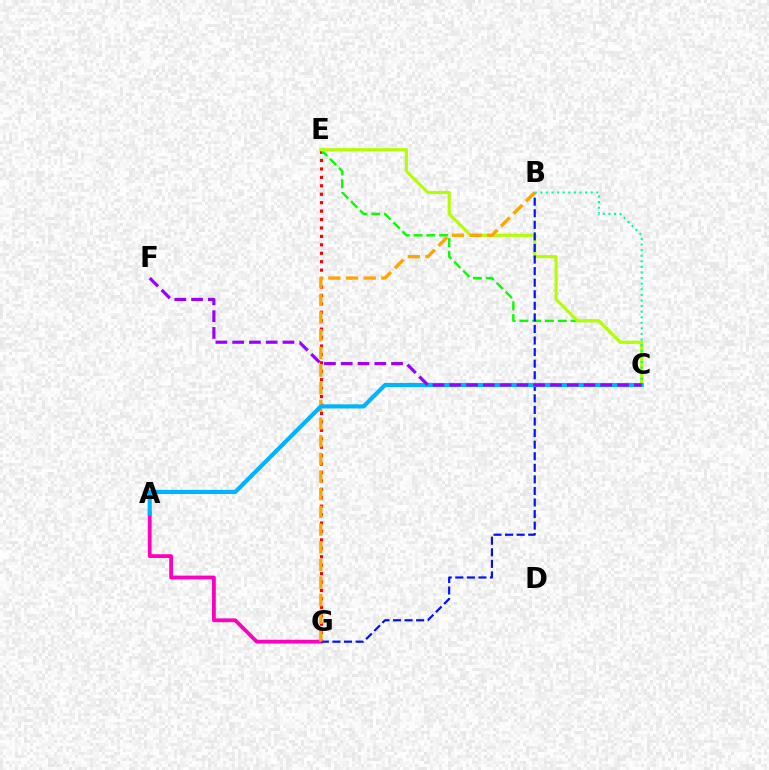{('E', 'G'): [{'color': '#ff0000', 'line_style': 'dotted', 'thickness': 2.29}], ('C', 'E'): [{'color': '#08ff00', 'line_style': 'dashed', 'thickness': 1.74}, {'color': '#b3ff00', 'line_style': 'solid', 'thickness': 2.25}], ('A', 'G'): [{'color': '#ff00bd', 'line_style': 'solid', 'thickness': 2.73}], ('B', 'G'): [{'color': '#0010ff', 'line_style': 'dashed', 'thickness': 1.57}, {'color': '#ffa500', 'line_style': 'dashed', 'thickness': 2.4}], ('B', 'C'): [{'color': '#00ff9d', 'line_style': 'dotted', 'thickness': 1.52}], ('A', 'C'): [{'color': '#00b5ff', 'line_style': 'solid', 'thickness': 2.98}], ('C', 'F'): [{'color': '#9b00ff', 'line_style': 'dashed', 'thickness': 2.28}]}